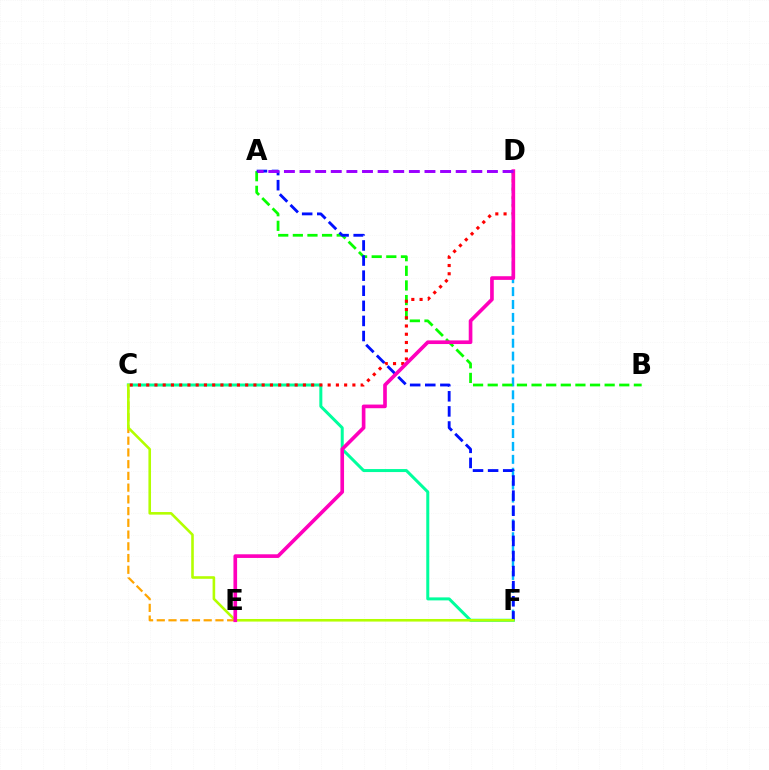{('D', 'F'): [{'color': '#00b5ff', 'line_style': 'dashed', 'thickness': 1.75}], ('C', 'F'): [{'color': '#00ff9d', 'line_style': 'solid', 'thickness': 2.16}, {'color': '#b3ff00', 'line_style': 'solid', 'thickness': 1.87}], ('A', 'B'): [{'color': '#08ff00', 'line_style': 'dashed', 'thickness': 1.99}], ('C', 'E'): [{'color': '#ffa500', 'line_style': 'dashed', 'thickness': 1.59}], ('C', 'D'): [{'color': '#ff0000', 'line_style': 'dotted', 'thickness': 2.24}], ('A', 'F'): [{'color': '#0010ff', 'line_style': 'dashed', 'thickness': 2.05}], ('D', 'E'): [{'color': '#ff00bd', 'line_style': 'solid', 'thickness': 2.63}], ('A', 'D'): [{'color': '#9b00ff', 'line_style': 'dashed', 'thickness': 2.12}]}